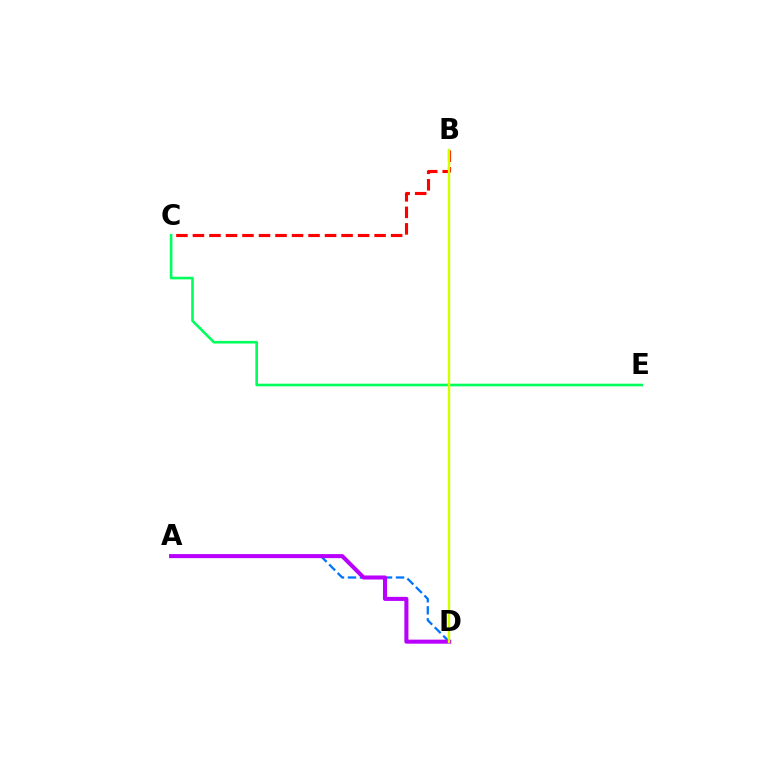{('A', 'D'): [{'color': '#0074ff', 'line_style': 'dashed', 'thickness': 1.63}, {'color': '#b900ff', 'line_style': 'solid', 'thickness': 2.92}], ('C', 'E'): [{'color': '#00ff5c', 'line_style': 'solid', 'thickness': 1.89}], ('B', 'C'): [{'color': '#ff0000', 'line_style': 'dashed', 'thickness': 2.24}], ('B', 'D'): [{'color': '#d1ff00', 'line_style': 'solid', 'thickness': 1.72}]}